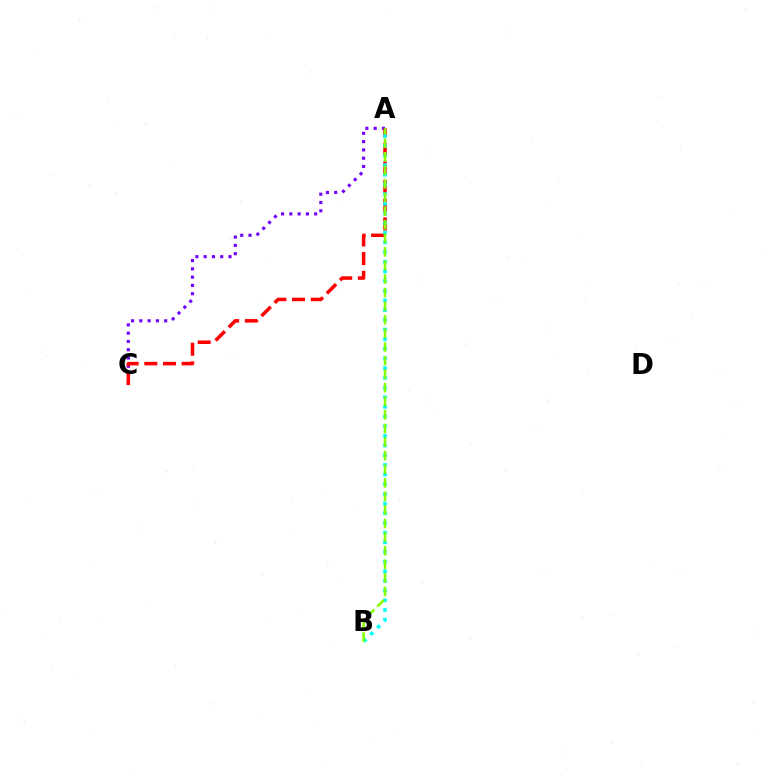{('A', 'C'): [{'color': '#7200ff', 'line_style': 'dotted', 'thickness': 2.25}, {'color': '#ff0000', 'line_style': 'dashed', 'thickness': 2.54}], ('A', 'B'): [{'color': '#00fff6', 'line_style': 'dotted', 'thickness': 2.63}, {'color': '#84ff00', 'line_style': 'dashed', 'thickness': 1.85}]}